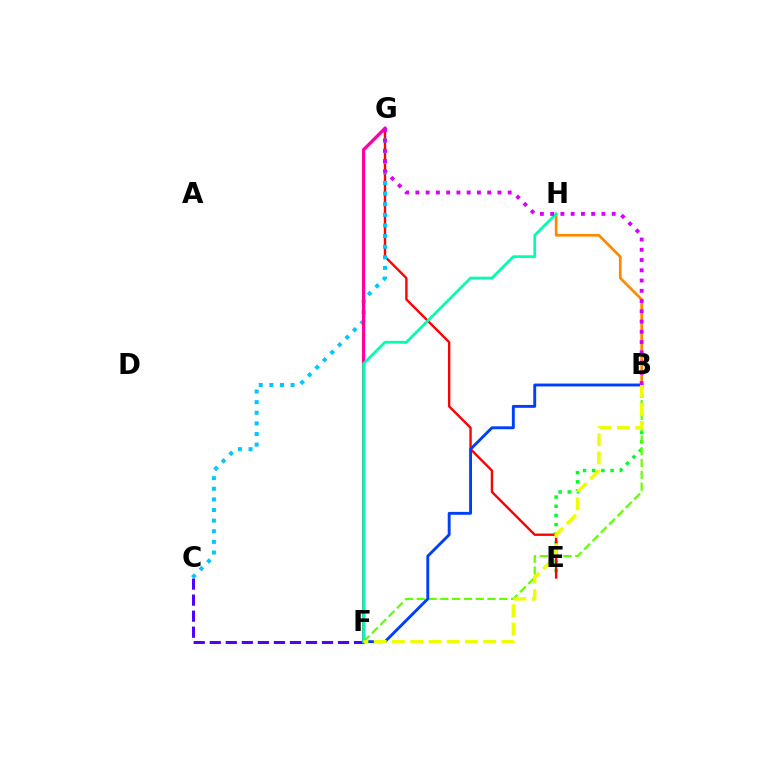{('B', 'E'): [{'color': '#00ff27', 'line_style': 'dotted', 'thickness': 2.49}], ('C', 'F'): [{'color': '#4f00ff', 'line_style': 'dashed', 'thickness': 2.18}], ('B', 'F'): [{'color': '#66ff00', 'line_style': 'dashed', 'thickness': 1.6}, {'color': '#003fff', 'line_style': 'solid', 'thickness': 2.08}, {'color': '#eeff00', 'line_style': 'dashed', 'thickness': 2.48}], ('E', 'G'): [{'color': '#ff0000', 'line_style': 'solid', 'thickness': 1.72}], ('C', 'G'): [{'color': '#00c7ff', 'line_style': 'dotted', 'thickness': 2.89}], ('B', 'H'): [{'color': '#ff8800', 'line_style': 'solid', 'thickness': 1.93}], ('F', 'G'): [{'color': '#ff00a0', 'line_style': 'solid', 'thickness': 2.35}], ('F', 'H'): [{'color': '#00ffaf', 'line_style': 'solid', 'thickness': 1.98}], ('B', 'G'): [{'color': '#d600ff', 'line_style': 'dotted', 'thickness': 2.79}]}